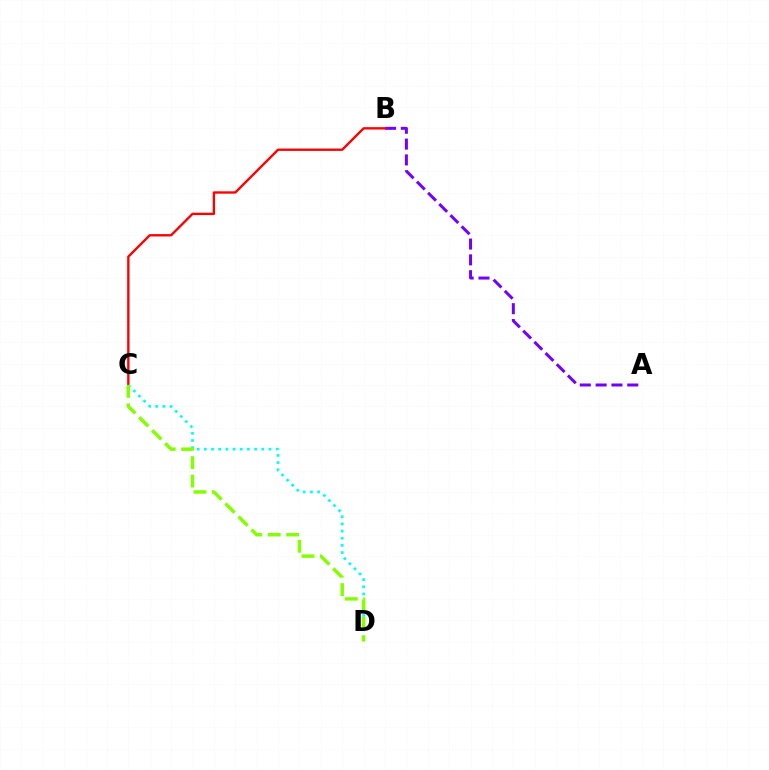{('A', 'B'): [{'color': '#7200ff', 'line_style': 'dashed', 'thickness': 2.15}], ('B', 'C'): [{'color': '#ff0000', 'line_style': 'solid', 'thickness': 1.7}], ('C', 'D'): [{'color': '#00fff6', 'line_style': 'dotted', 'thickness': 1.95}, {'color': '#84ff00', 'line_style': 'dashed', 'thickness': 2.5}]}